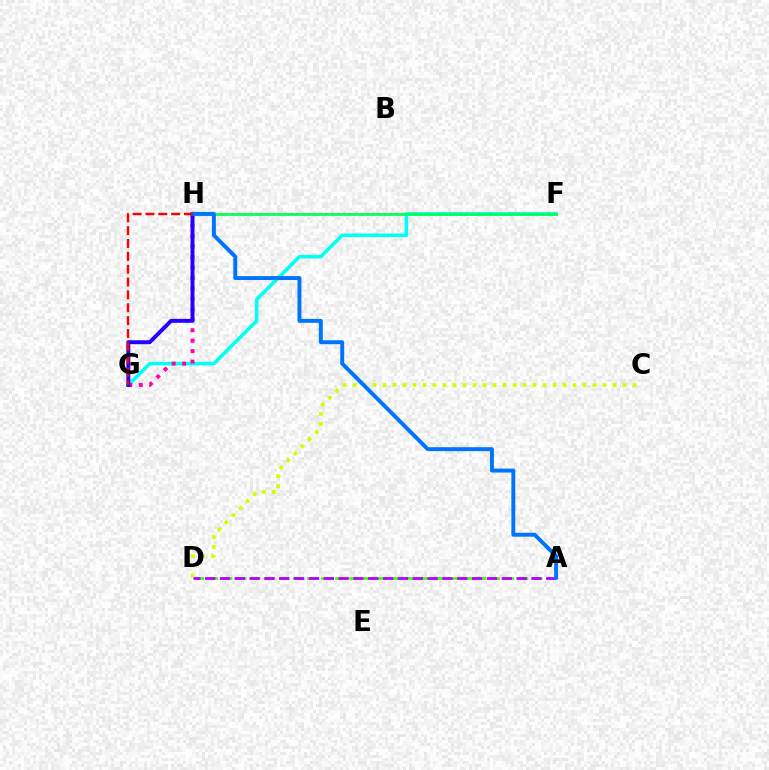{('A', 'D'): [{'color': '#3dff00', 'line_style': 'dashed', 'thickness': 1.91}, {'color': '#b900ff', 'line_style': 'dashed', 'thickness': 2.02}], ('F', 'G'): [{'color': '#00fff6', 'line_style': 'solid', 'thickness': 2.56}], ('G', 'H'): [{'color': '#ff00ac', 'line_style': 'dotted', 'thickness': 2.84}, {'color': '#2500ff', 'line_style': 'solid', 'thickness': 2.83}, {'color': '#ff0000', 'line_style': 'dashed', 'thickness': 1.75}], ('F', 'H'): [{'color': '#ff9400', 'line_style': 'dotted', 'thickness': 1.59}, {'color': '#00ff5c', 'line_style': 'solid', 'thickness': 1.94}], ('C', 'D'): [{'color': '#d1ff00', 'line_style': 'dotted', 'thickness': 2.72}], ('A', 'H'): [{'color': '#0074ff', 'line_style': 'solid', 'thickness': 2.84}]}